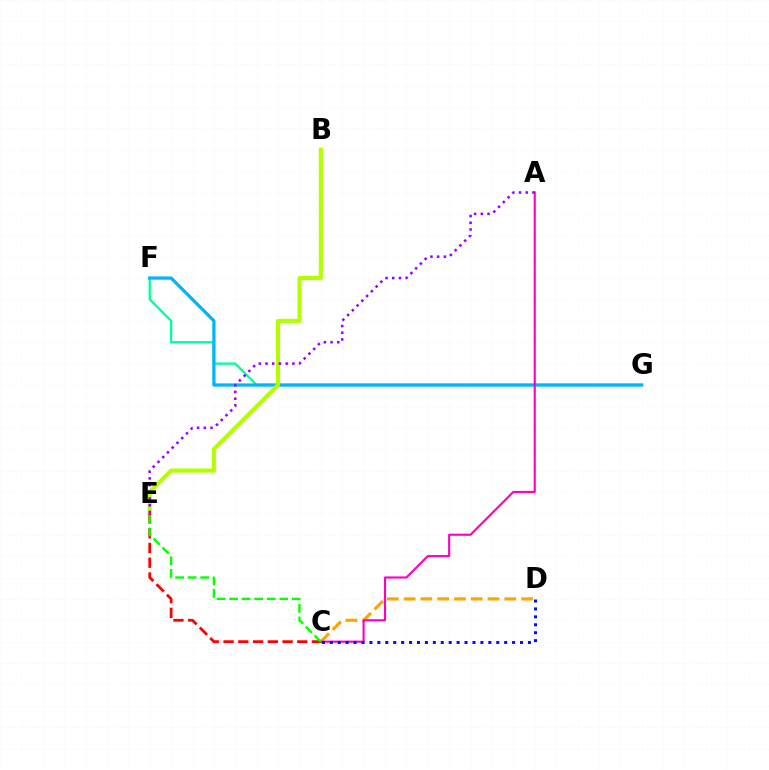{('F', 'G'): [{'color': '#00ff9d', 'line_style': 'solid', 'thickness': 1.67}, {'color': '#00b5ff', 'line_style': 'solid', 'thickness': 2.33}], ('C', 'D'): [{'color': '#ffa500', 'line_style': 'dashed', 'thickness': 2.28}, {'color': '#0010ff', 'line_style': 'dotted', 'thickness': 2.15}], ('A', 'C'): [{'color': '#ff00bd', 'line_style': 'solid', 'thickness': 1.54}], ('B', 'E'): [{'color': '#b3ff00', 'line_style': 'solid', 'thickness': 2.95}], ('C', 'E'): [{'color': '#ff0000', 'line_style': 'dashed', 'thickness': 2.0}, {'color': '#08ff00', 'line_style': 'dashed', 'thickness': 1.71}], ('A', 'E'): [{'color': '#9b00ff', 'line_style': 'dotted', 'thickness': 1.83}]}